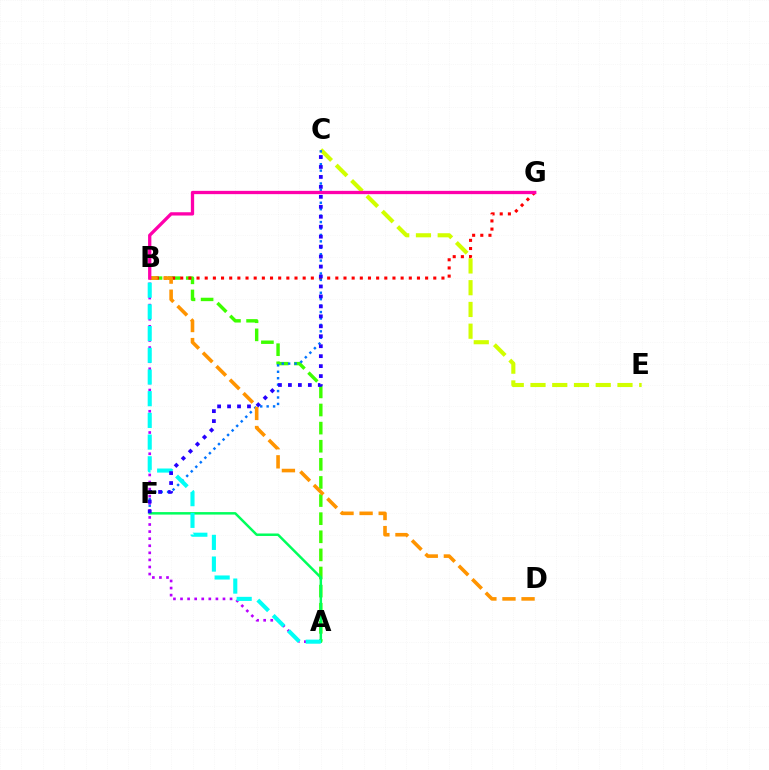{('A', 'B'): [{'color': '#3dff00', 'line_style': 'dashed', 'thickness': 2.46}, {'color': '#b900ff', 'line_style': 'dotted', 'thickness': 1.92}, {'color': '#00fff6', 'line_style': 'dashed', 'thickness': 2.95}], ('C', 'E'): [{'color': '#d1ff00', 'line_style': 'dashed', 'thickness': 2.95}], ('B', 'G'): [{'color': '#ff0000', 'line_style': 'dotted', 'thickness': 2.22}, {'color': '#ff00ac', 'line_style': 'solid', 'thickness': 2.37}], ('C', 'F'): [{'color': '#0074ff', 'line_style': 'dotted', 'thickness': 1.75}, {'color': '#2500ff', 'line_style': 'dotted', 'thickness': 2.71}], ('A', 'F'): [{'color': '#00ff5c', 'line_style': 'solid', 'thickness': 1.79}], ('B', 'D'): [{'color': '#ff9400', 'line_style': 'dashed', 'thickness': 2.59}]}